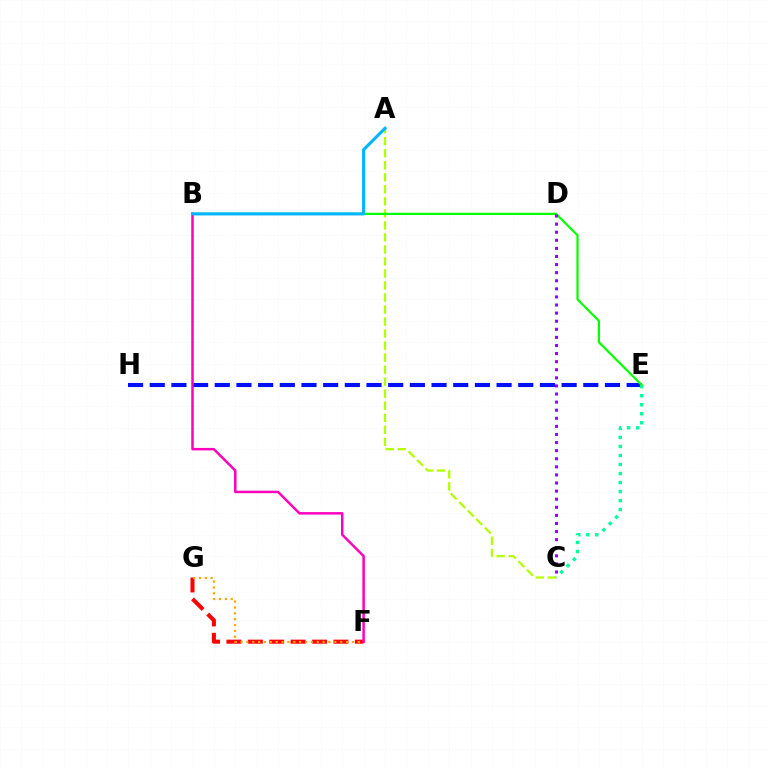{('F', 'G'): [{'color': '#ff0000', 'line_style': 'dashed', 'thickness': 2.91}, {'color': '#ffa500', 'line_style': 'dotted', 'thickness': 1.59}], ('A', 'C'): [{'color': '#b3ff00', 'line_style': 'dashed', 'thickness': 1.63}], ('E', 'H'): [{'color': '#0010ff', 'line_style': 'dashed', 'thickness': 2.94}], ('C', 'E'): [{'color': '#00ff9d', 'line_style': 'dotted', 'thickness': 2.45}], ('B', 'E'): [{'color': '#08ff00', 'line_style': 'solid', 'thickness': 1.6}], ('B', 'F'): [{'color': '#ff00bd', 'line_style': 'solid', 'thickness': 1.79}], ('A', 'B'): [{'color': '#00b5ff', 'line_style': 'solid', 'thickness': 2.23}], ('C', 'D'): [{'color': '#9b00ff', 'line_style': 'dotted', 'thickness': 2.2}]}